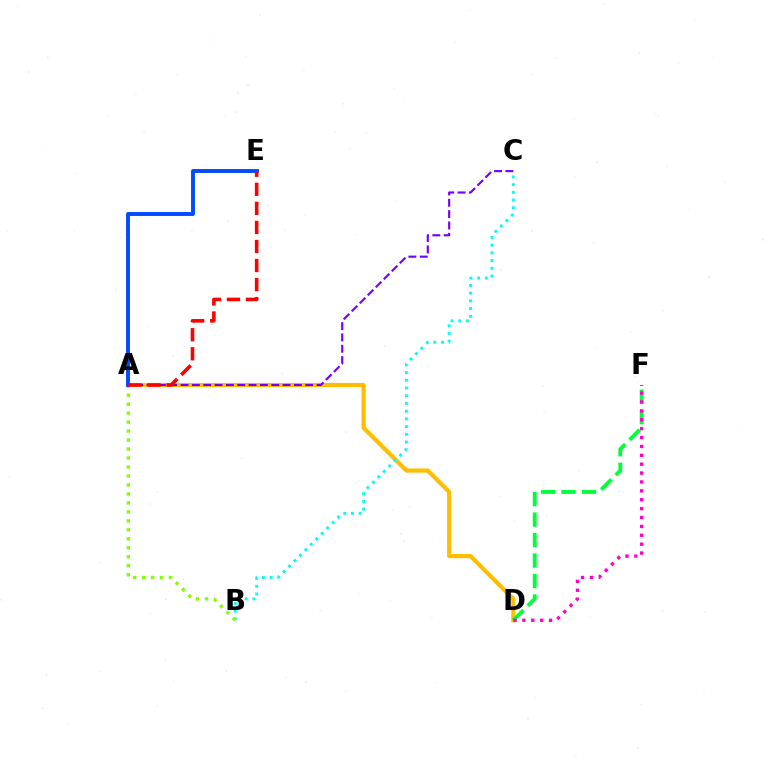{('A', 'D'): [{'color': '#ffbd00', 'line_style': 'solid', 'thickness': 3.0}], ('D', 'F'): [{'color': '#00ff39', 'line_style': 'dashed', 'thickness': 2.78}, {'color': '#ff00cf', 'line_style': 'dotted', 'thickness': 2.41}], ('A', 'C'): [{'color': '#7200ff', 'line_style': 'dashed', 'thickness': 1.54}], ('B', 'C'): [{'color': '#00fff6', 'line_style': 'dotted', 'thickness': 2.09}], ('A', 'B'): [{'color': '#84ff00', 'line_style': 'dotted', 'thickness': 2.44}], ('A', 'E'): [{'color': '#004bff', 'line_style': 'solid', 'thickness': 2.8}, {'color': '#ff0000', 'line_style': 'dashed', 'thickness': 2.59}]}